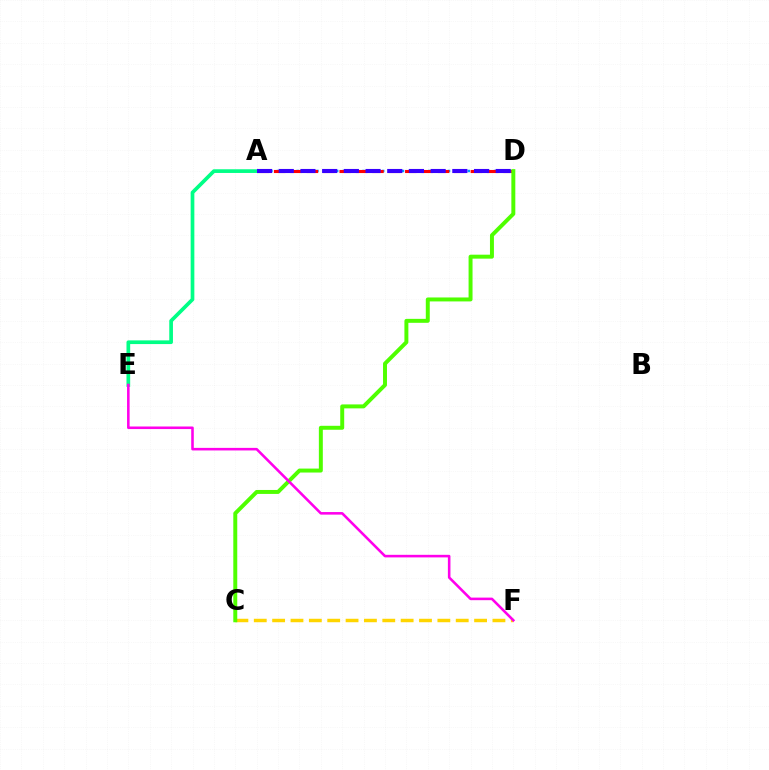{('A', 'D'): [{'color': '#009eff', 'line_style': 'dotted', 'thickness': 1.79}, {'color': '#ff0000', 'line_style': 'dashed', 'thickness': 2.23}, {'color': '#3700ff', 'line_style': 'dashed', 'thickness': 2.95}], ('A', 'E'): [{'color': '#00ff86', 'line_style': 'solid', 'thickness': 2.66}], ('C', 'F'): [{'color': '#ffd500', 'line_style': 'dashed', 'thickness': 2.49}], ('C', 'D'): [{'color': '#4fff00', 'line_style': 'solid', 'thickness': 2.85}], ('E', 'F'): [{'color': '#ff00ed', 'line_style': 'solid', 'thickness': 1.85}]}